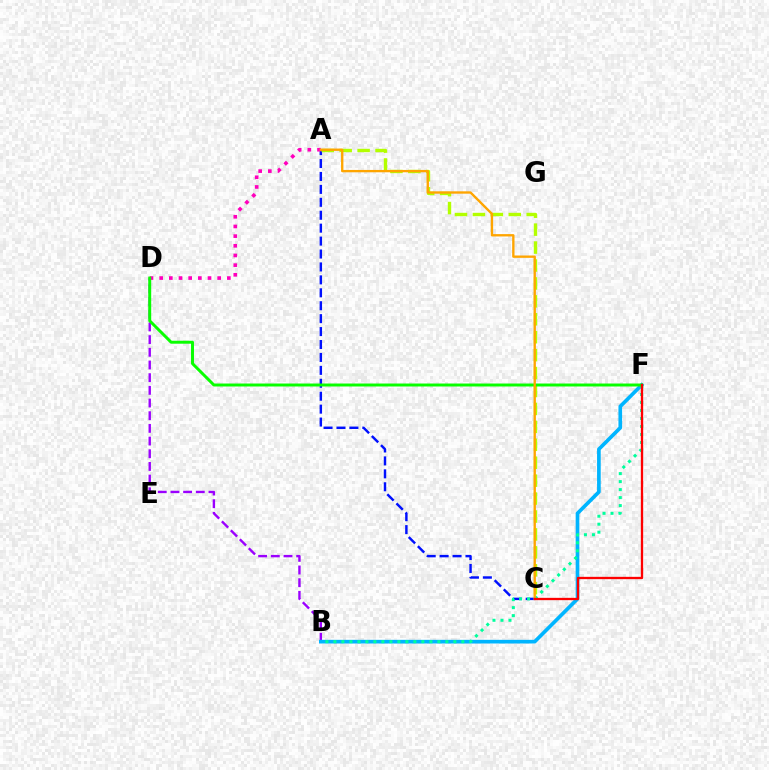{('B', 'D'): [{'color': '#9b00ff', 'line_style': 'dashed', 'thickness': 1.72}], ('A', 'C'): [{'color': '#0010ff', 'line_style': 'dashed', 'thickness': 1.76}, {'color': '#b3ff00', 'line_style': 'dashed', 'thickness': 2.44}, {'color': '#ffa500', 'line_style': 'solid', 'thickness': 1.69}], ('B', 'F'): [{'color': '#00b5ff', 'line_style': 'solid', 'thickness': 2.64}, {'color': '#00ff9d', 'line_style': 'dotted', 'thickness': 2.17}], ('A', 'D'): [{'color': '#ff00bd', 'line_style': 'dotted', 'thickness': 2.63}], ('D', 'F'): [{'color': '#08ff00', 'line_style': 'solid', 'thickness': 2.13}], ('C', 'F'): [{'color': '#ff0000', 'line_style': 'solid', 'thickness': 1.67}]}